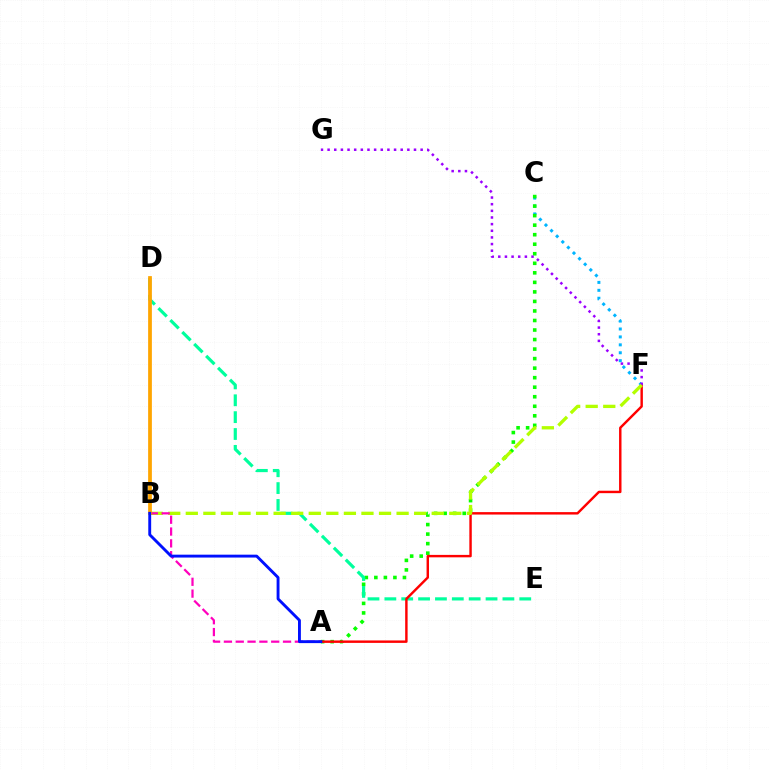{('C', 'F'): [{'color': '#00b5ff', 'line_style': 'dotted', 'thickness': 2.15}], ('A', 'C'): [{'color': '#08ff00', 'line_style': 'dotted', 'thickness': 2.59}], ('D', 'E'): [{'color': '#00ff9d', 'line_style': 'dashed', 'thickness': 2.29}], ('A', 'F'): [{'color': '#ff0000', 'line_style': 'solid', 'thickness': 1.75}], ('F', 'G'): [{'color': '#9b00ff', 'line_style': 'dotted', 'thickness': 1.81}], ('B', 'F'): [{'color': '#b3ff00', 'line_style': 'dashed', 'thickness': 2.39}], ('A', 'B'): [{'color': '#ff00bd', 'line_style': 'dashed', 'thickness': 1.61}, {'color': '#0010ff', 'line_style': 'solid', 'thickness': 2.08}], ('B', 'D'): [{'color': '#ffa500', 'line_style': 'solid', 'thickness': 2.7}]}